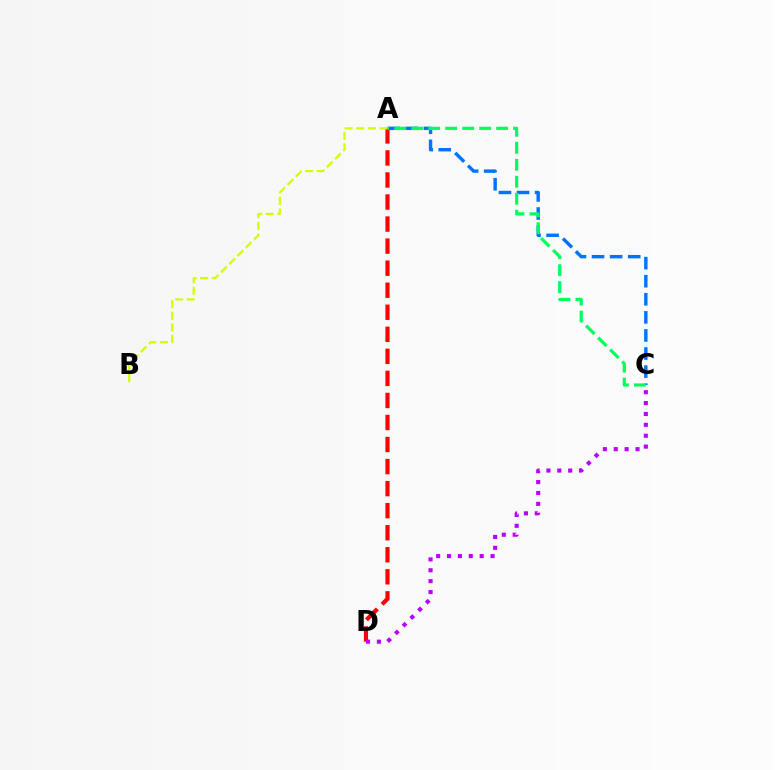{('A', 'C'): [{'color': '#0074ff', 'line_style': 'dashed', 'thickness': 2.46}, {'color': '#00ff5c', 'line_style': 'dashed', 'thickness': 2.31}], ('A', 'D'): [{'color': '#ff0000', 'line_style': 'dashed', 'thickness': 2.99}], ('A', 'B'): [{'color': '#d1ff00', 'line_style': 'dashed', 'thickness': 1.58}], ('C', 'D'): [{'color': '#b900ff', 'line_style': 'dotted', 'thickness': 2.96}]}